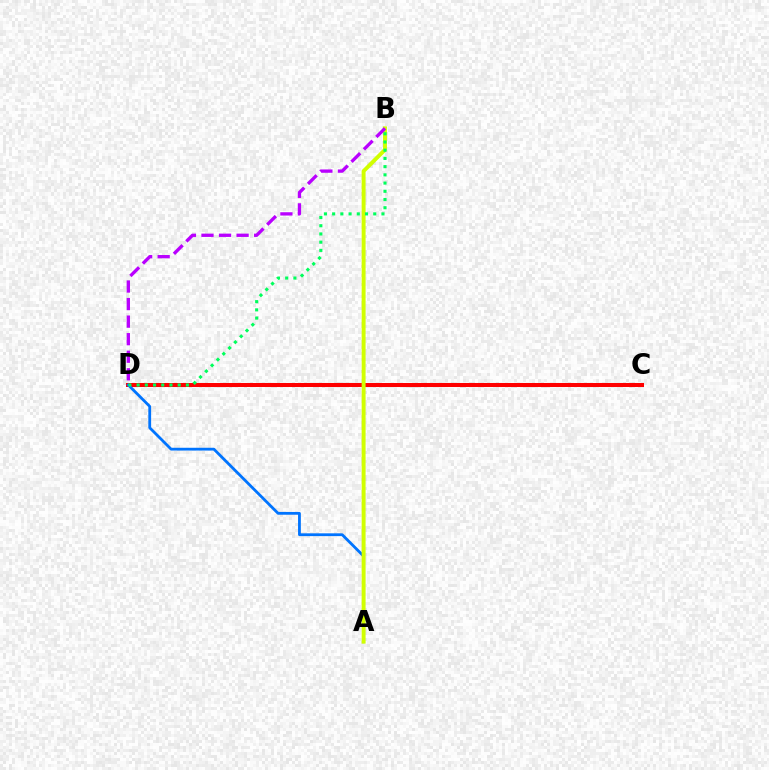{('C', 'D'): [{'color': '#ff0000', 'line_style': 'solid', 'thickness': 2.9}], ('A', 'D'): [{'color': '#0074ff', 'line_style': 'solid', 'thickness': 2.01}], ('A', 'B'): [{'color': '#d1ff00', 'line_style': 'solid', 'thickness': 2.83}], ('B', 'D'): [{'color': '#00ff5c', 'line_style': 'dotted', 'thickness': 2.23}, {'color': '#b900ff', 'line_style': 'dashed', 'thickness': 2.38}]}